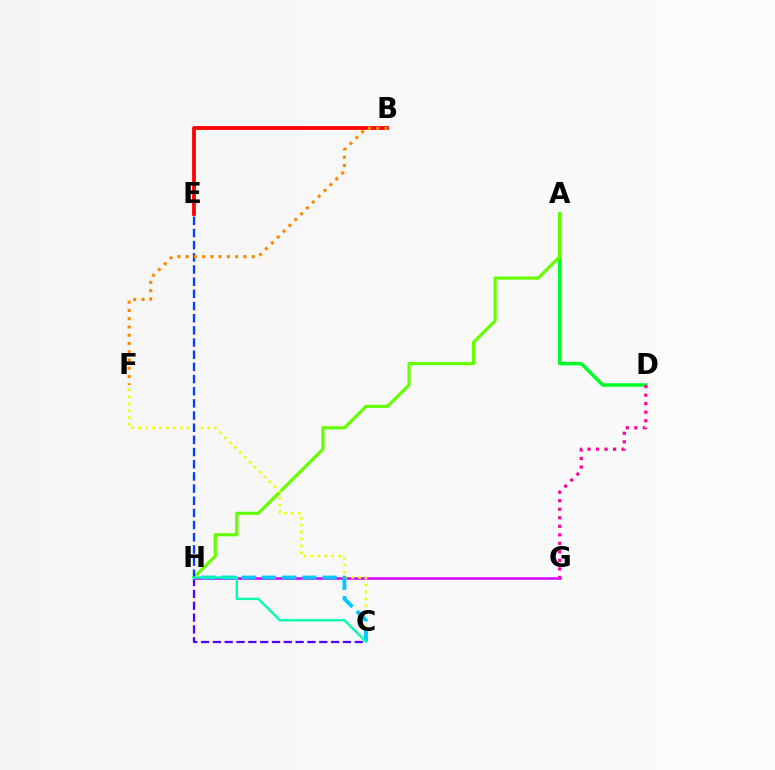{('A', 'D'): [{'color': '#00ff27', 'line_style': 'solid', 'thickness': 2.54}], ('G', 'H'): [{'color': '#d600ff', 'line_style': 'solid', 'thickness': 1.85}], ('C', 'H'): [{'color': '#4f00ff', 'line_style': 'dashed', 'thickness': 1.61}, {'color': '#00c7ff', 'line_style': 'dashed', 'thickness': 2.75}, {'color': '#00ffaf', 'line_style': 'solid', 'thickness': 1.7}], ('A', 'H'): [{'color': '#66ff00', 'line_style': 'solid', 'thickness': 2.28}], ('B', 'E'): [{'color': '#ff0000', 'line_style': 'solid', 'thickness': 2.73}], ('C', 'F'): [{'color': '#eeff00', 'line_style': 'dotted', 'thickness': 1.88}], ('D', 'G'): [{'color': '#ff00a0', 'line_style': 'dotted', 'thickness': 2.32}], ('E', 'H'): [{'color': '#003fff', 'line_style': 'dashed', 'thickness': 1.65}], ('B', 'F'): [{'color': '#ff8800', 'line_style': 'dotted', 'thickness': 2.24}]}